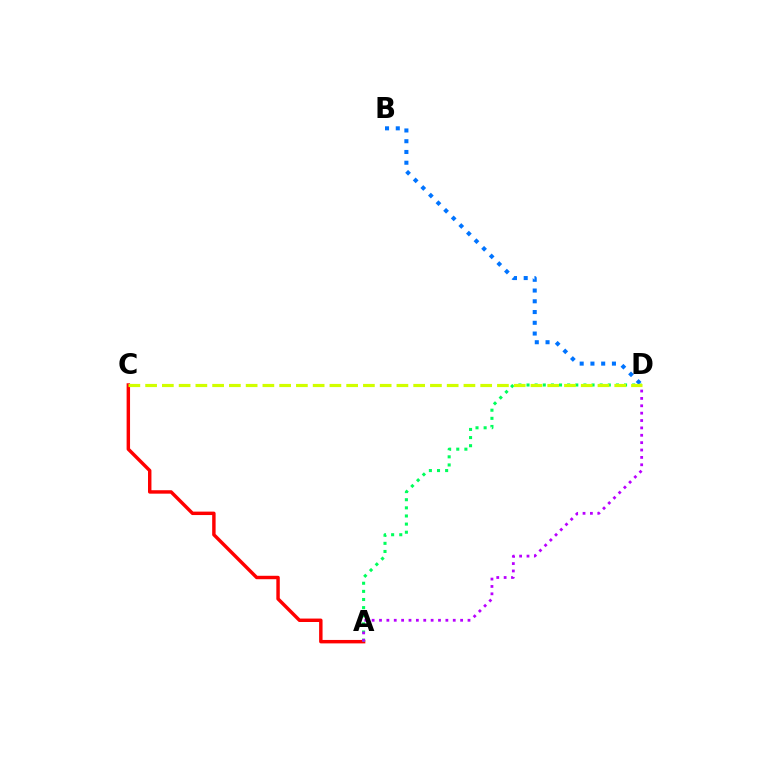{('A', 'C'): [{'color': '#ff0000', 'line_style': 'solid', 'thickness': 2.47}], ('A', 'D'): [{'color': '#00ff5c', 'line_style': 'dotted', 'thickness': 2.21}, {'color': '#b900ff', 'line_style': 'dotted', 'thickness': 2.0}], ('B', 'D'): [{'color': '#0074ff', 'line_style': 'dotted', 'thickness': 2.92}], ('C', 'D'): [{'color': '#d1ff00', 'line_style': 'dashed', 'thickness': 2.28}]}